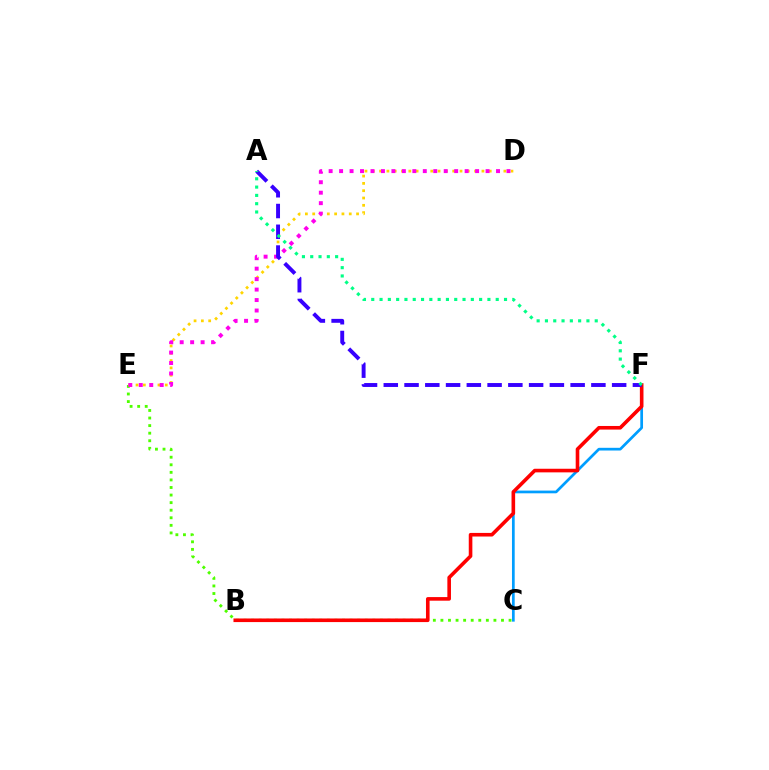{('C', 'F'): [{'color': '#009eff', 'line_style': 'solid', 'thickness': 1.96}], ('C', 'E'): [{'color': '#4fff00', 'line_style': 'dotted', 'thickness': 2.06}], ('B', 'F'): [{'color': '#ff0000', 'line_style': 'solid', 'thickness': 2.6}], ('D', 'E'): [{'color': '#ffd500', 'line_style': 'dotted', 'thickness': 1.99}, {'color': '#ff00ed', 'line_style': 'dotted', 'thickness': 2.84}], ('A', 'F'): [{'color': '#3700ff', 'line_style': 'dashed', 'thickness': 2.82}, {'color': '#00ff86', 'line_style': 'dotted', 'thickness': 2.25}]}